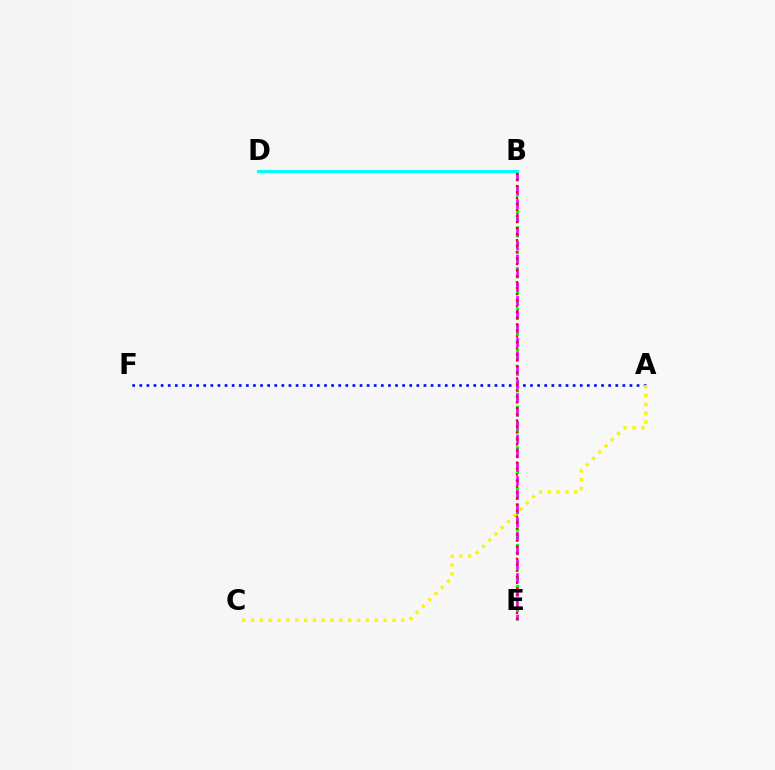{('A', 'F'): [{'color': '#0010ff', 'line_style': 'dotted', 'thickness': 1.93}], ('B', 'E'): [{'color': '#08ff00', 'line_style': 'dotted', 'thickness': 2.21}, {'color': '#ee00ff', 'line_style': 'dashed', 'thickness': 1.88}, {'color': '#ff0000', 'line_style': 'dotted', 'thickness': 1.63}], ('A', 'C'): [{'color': '#fcf500', 'line_style': 'dotted', 'thickness': 2.4}], ('B', 'D'): [{'color': '#00fff6', 'line_style': 'solid', 'thickness': 2.21}]}